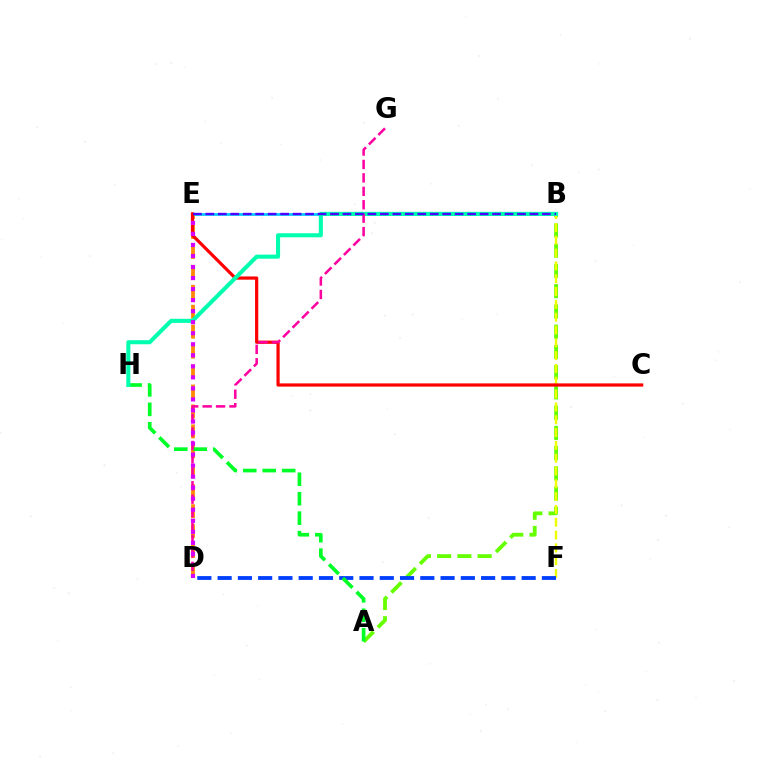{('A', 'B'): [{'color': '#66ff00', 'line_style': 'dashed', 'thickness': 2.75}], ('D', 'E'): [{'color': '#ff8800', 'line_style': 'dashed', 'thickness': 2.71}, {'color': '#d600ff', 'line_style': 'dotted', 'thickness': 3.0}], ('B', 'E'): [{'color': '#00c7ff', 'line_style': 'solid', 'thickness': 1.94}, {'color': '#4f00ff', 'line_style': 'dashed', 'thickness': 1.69}], ('B', 'F'): [{'color': '#eeff00', 'line_style': 'dashed', 'thickness': 1.74}], ('D', 'F'): [{'color': '#003fff', 'line_style': 'dashed', 'thickness': 2.75}], ('A', 'H'): [{'color': '#00ff27', 'line_style': 'dashed', 'thickness': 2.64}], ('C', 'E'): [{'color': '#ff0000', 'line_style': 'solid', 'thickness': 2.31}], ('B', 'H'): [{'color': '#00ffaf', 'line_style': 'solid', 'thickness': 2.93}], ('D', 'G'): [{'color': '#ff00a0', 'line_style': 'dashed', 'thickness': 1.82}]}